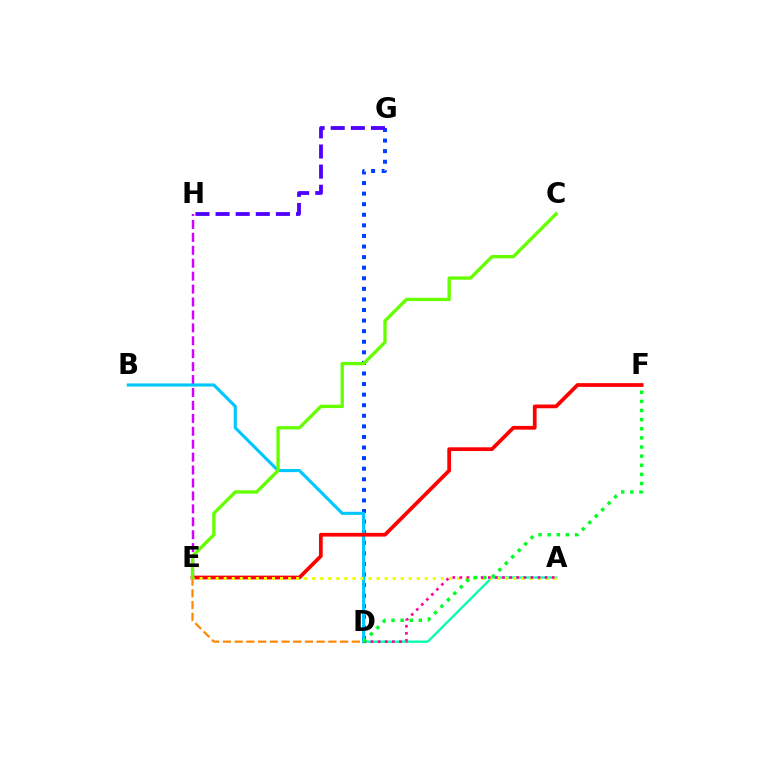{('E', 'H'): [{'color': '#d600ff', 'line_style': 'dashed', 'thickness': 1.76}], ('A', 'D'): [{'color': '#00ffaf', 'line_style': 'solid', 'thickness': 1.65}, {'color': '#ff00a0', 'line_style': 'dotted', 'thickness': 1.93}], ('D', 'G'): [{'color': '#003fff', 'line_style': 'dotted', 'thickness': 2.87}], ('B', 'D'): [{'color': '#00c7ff', 'line_style': 'solid', 'thickness': 2.25}], ('E', 'F'): [{'color': '#ff0000', 'line_style': 'solid', 'thickness': 2.69}], ('A', 'E'): [{'color': '#eeff00', 'line_style': 'dotted', 'thickness': 2.19}], ('G', 'H'): [{'color': '#4f00ff', 'line_style': 'dashed', 'thickness': 2.73}], ('D', 'E'): [{'color': '#ff8800', 'line_style': 'dashed', 'thickness': 1.59}], ('D', 'F'): [{'color': '#00ff27', 'line_style': 'dotted', 'thickness': 2.48}], ('C', 'E'): [{'color': '#66ff00', 'line_style': 'solid', 'thickness': 2.39}]}